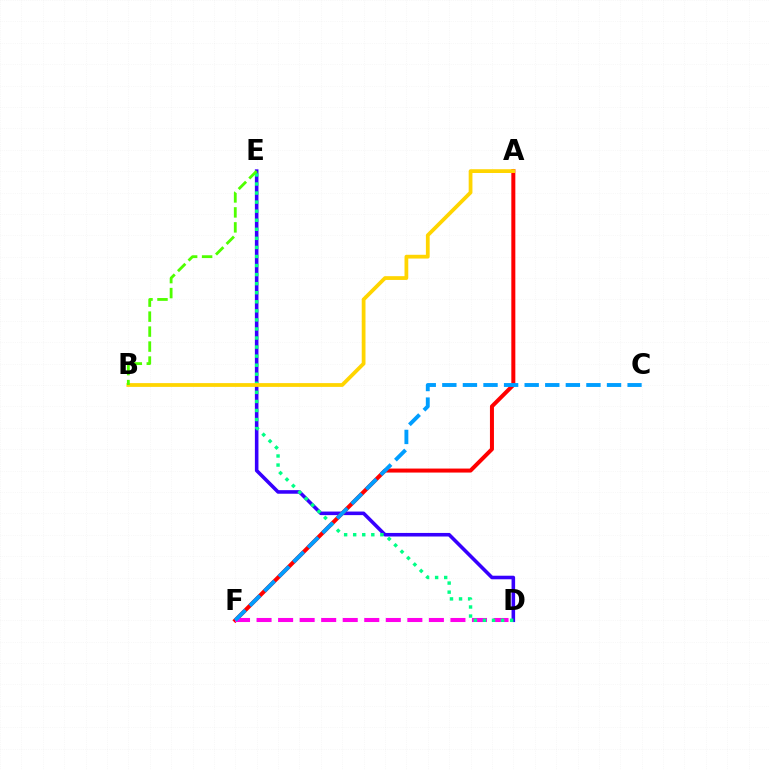{('D', 'E'): [{'color': '#3700ff', 'line_style': 'solid', 'thickness': 2.57}, {'color': '#00ff86', 'line_style': 'dotted', 'thickness': 2.46}], ('A', 'F'): [{'color': '#ff0000', 'line_style': 'solid', 'thickness': 2.88}], ('D', 'F'): [{'color': '#ff00ed', 'line_style': 'dashed', 'thickness': 2.93}], ('A', 'B'): [{'color': '#ffd500', 'line_style': 'solid', 'thickness': 2.71}], ('C', 'F'): [{'color': '#009eff', 'line_style': 'dashed', 'thickness': 2.8}], ('B', 'E'): [{'color': '#4fff00', 'line_style': 'dashed', 'thickness': 2.03}]}